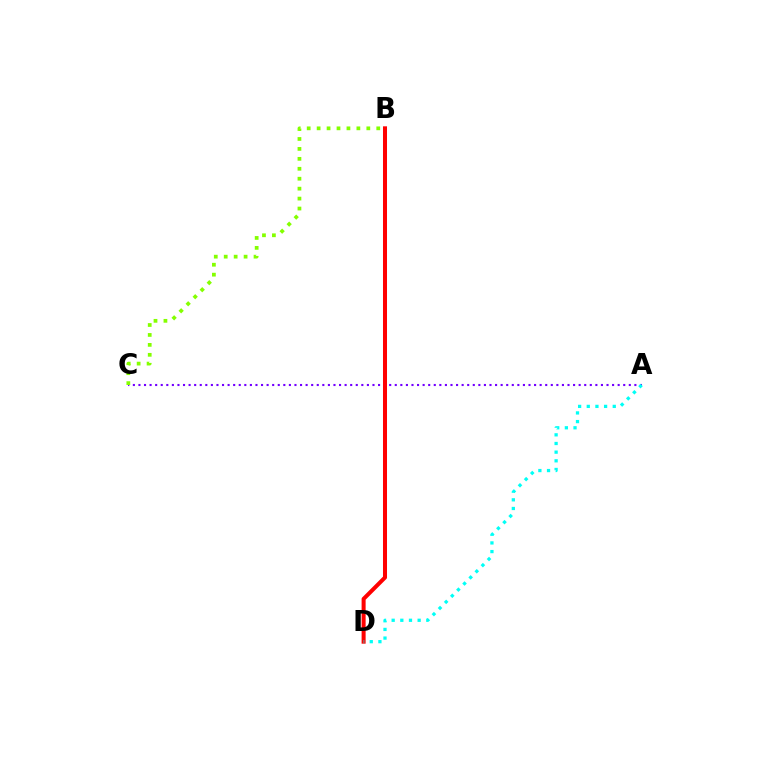{('A', 'C'): [{'color': '#7200ff', 'line_style': 'dotted', 'thickness': 1.51}], ('B', 'D'): [{'color': '#ff0000', 'line_style': 'solid', 'thickness': 2.89}], ('A', 'D'): [{'color': '#00fff6', 'line_style': 'dotted', 'thickness': 2.35}], ('B', 'C'): [{'color': '#84ff00', 'line_style': 'dotted', 'thickness': 2.7}]}